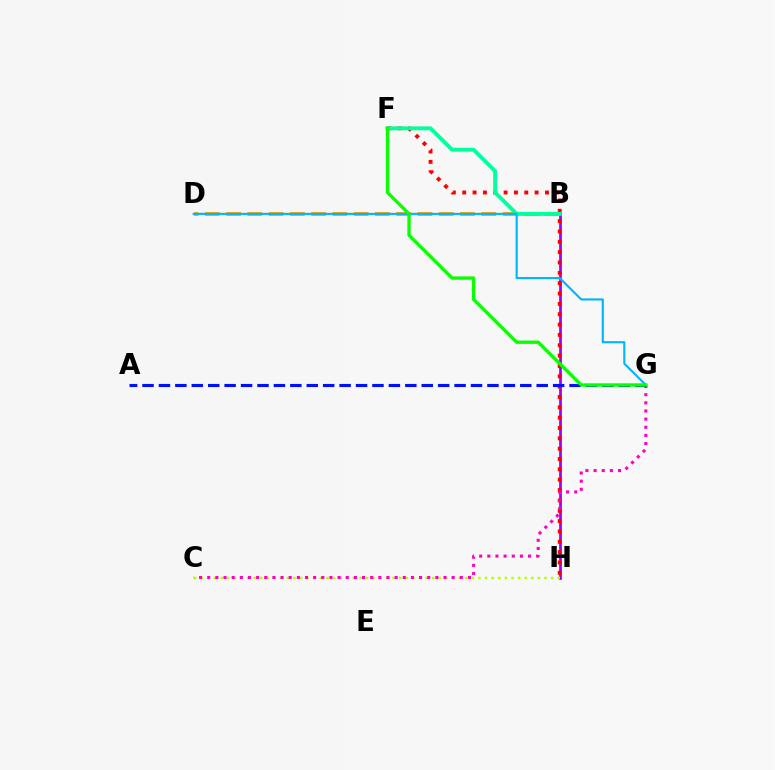{('B', 'H'): [{'color': '#9b00ff', 'line_style': 'solid', 'thickness': 1.96}], ('F', 'H'): [{'color': '#ff0000', 'line_style': 'dotted', 'thickness': 2.81}], ('B', 'D'): [{'color': '#ffa500', 'line_style': 'dashed', 'thickness': 2.89}], ('B', 'F'): [{'color': '#00ff9d', 'line_style': 'solid', 'thickness': 2.81}], ('C', 'H'): [{'color': '#b3ff00', 'line_style': 'dotted', 'thickness': 1.8}], ('C', 'G'): [{'color': '#ff00bd', 'line_style': 'dotted', 'thickness': 2.21}], ('D', 'G'): [{'color': '#00b5ff', 'line_style': 'solid', 'thickness': 1.53}], ('A', 'G'): [{'color': '#0010ff', 'line_style': 'dashed', 'thickness': 2.23}], ('F', 'G'): [{'color': '#08ff00', 'line_style': 'solid', 'thickness': 2.39}]}